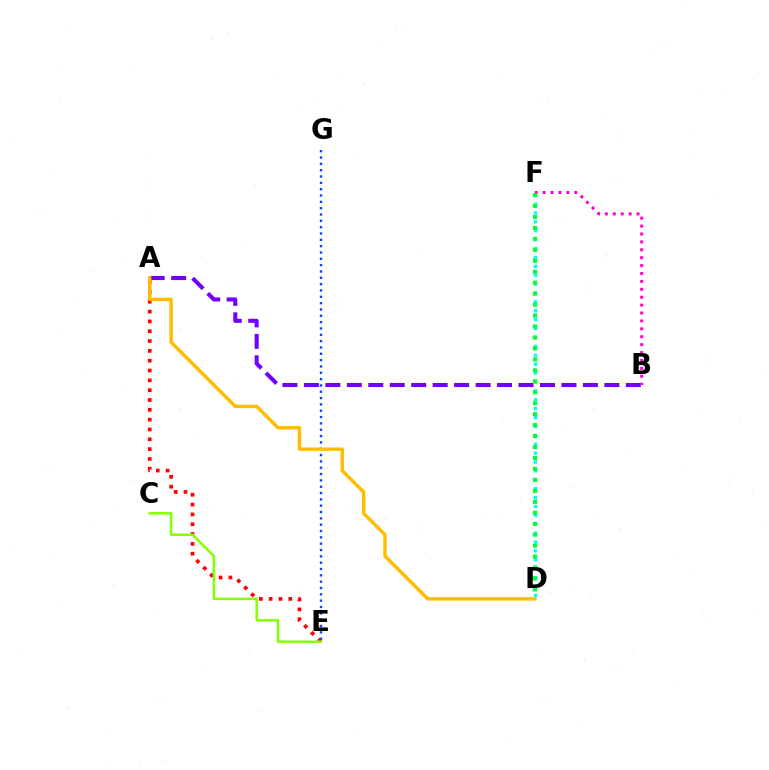{('A', 'E'): [{'color': '#ff0000', 'line_style': 'dotted', 'thickness': 2.67}], ('A', 'B'): [{'color': '#7200ff', 'line_style': 'dashed', 'thickness': 2.92}], ('B', 'F'): [{'color': '#ff00cf', 'line_style': 'dotted', 'thickness': 2.15}], ('E', 'G'): [{'color': '#004bff', 'line_style': 'dotted', 'thickness': 1.72}], ('D', 'F'): [{'color': '#00fff6', 'line_style': 'dotted', 'thickness': 2.42}, {'color': '#00ff39', 'line_style': 'dotted', 'thickness': 2.98}], ('C', 'E'): [{'color': '#84ff00', 'line_style': 'solid', 'thickness': 1.77}], ('A', 'D'): [{'color': '#ffbd00', 'line_style': 'solid', 'thickness': 2.48}]}